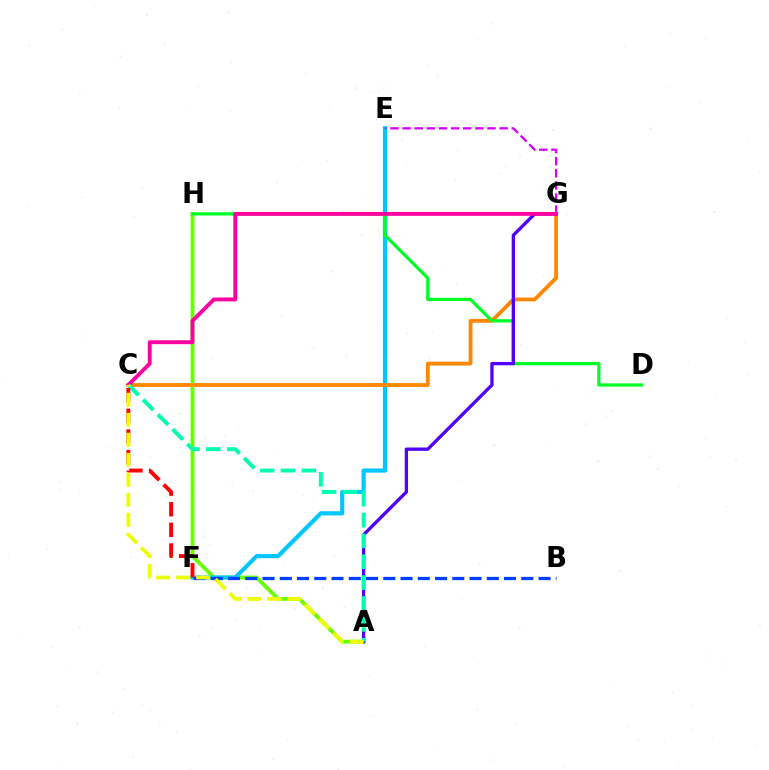{('A', 'H'): [{'color': '#66ff00', 'line_style': 'solid', 'thickness': 2.73}], ('E', 'F'): [{'color': '#00c7ff', 'line_style': 'solid', 'thickness': 2.99}], ('C', 'G'): [{'color': '#ff8800', 'line_style': 'solid', 'thickness': 2.75}, {'color': '#ff00a0', 'line_style': 'solid', 'thickness': 2.8}], ('E', 'G'): [{'color': '#d600ff', 'line_style': 'dashed', 'thickness': 1.65}], ('D', 'H'): [{'color': '#00ff27', 'line_style': 'solid', 'thickness': 2.33}], ('A', 'G'): [{'color': '#4f00ff', 'line_style': 'solid', 'thickness': 2.38}], ('A', 'C'): [{'color': '#00ffaf', 'line_style': 'dashed', 'thickness': 2.83}, {'color': '#eeff00', 'line_style': 'dashed', 'thickness': 2.72}], ('B', 'F'): [{'color': '#003fff', 'line_style': 'dashed', 'thickness': 2.34}], ('C', 'F'): [{'color': '#ff0000', 'line_style': 'dashed', 'thickness': 2.8}]}